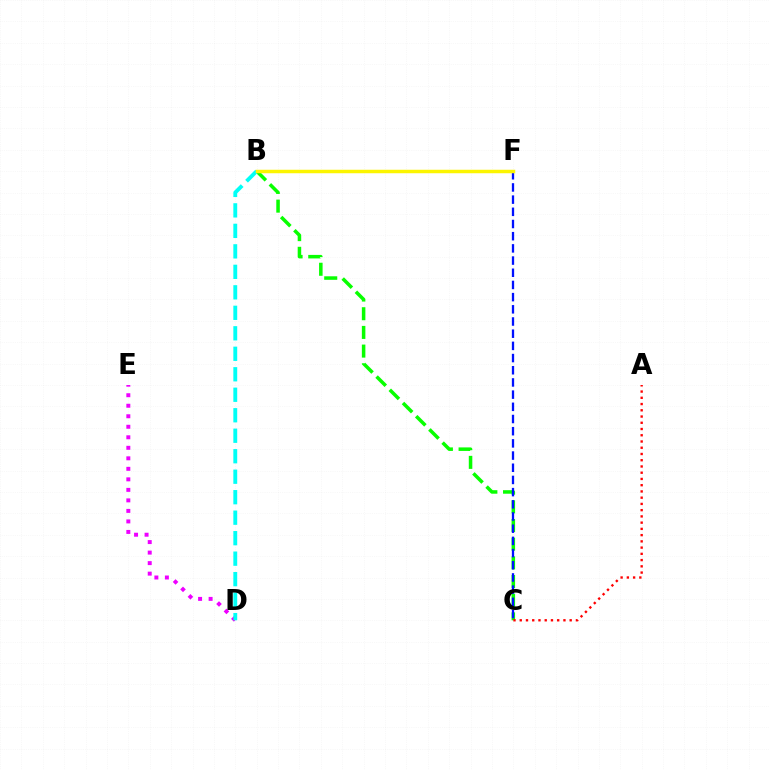{('D', 'E'): [{'color': '#ee00ff', 'line_style': 'dotted', 'thickness': 2.86}], ('B', 'C'): [{'color': '#08ff00', 'line_style': 'dashed', 'thickness': 2.54}], ('A', 'C'): [{'color': '#ff0000', 'line_style': 'dotted', 'thickness': 1.7}], ('C', 'F'): [{'color': '#0010ff', 'line_style': 'dashed', 'thickness': 1.66}], ('B', 'D'): [{'color': '#00fff6', 'line_style': 'dashed', 'thickness': 2.78}], ('B', 'F'): [{'color': '#fcf500', 'line_style': 'solid', 'thickness': 2.51}]}